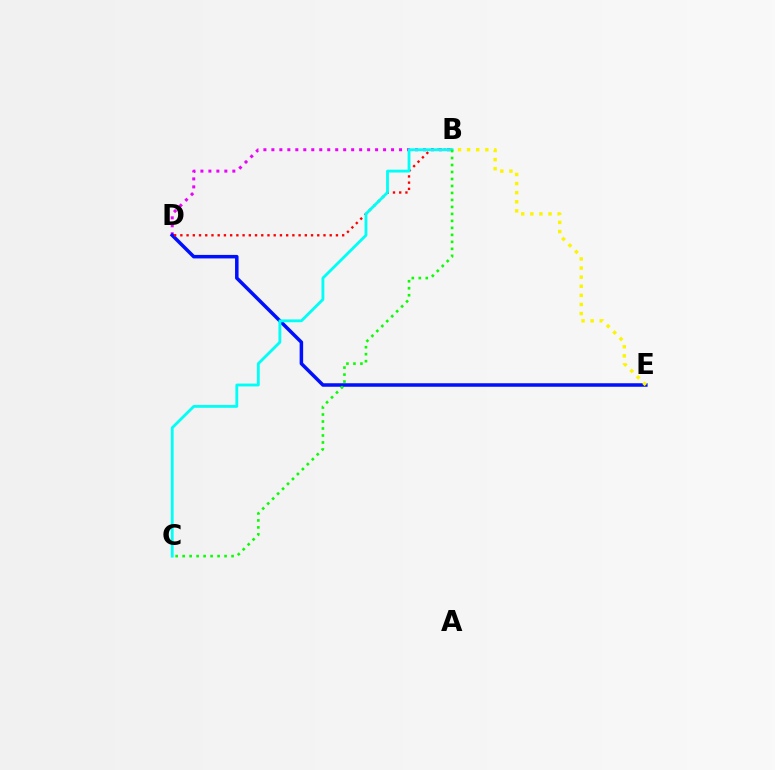{('B', 'D'): [{'color': '#ee00ff', 'line_style': 'dotted', 'thickness': 2.17}, {'color': '#ff0000', 'line_style': 'dotted', 'thickness': 1.69}], ('D', 'E'): [{'color': '#0010ff', 'line_style': 'solid', 'thickness': 2.53}], ('B', 'E'): [{'color': '#fcf500', 'line_style': 'dotted', 'thickness': 2.47}], ('B', 'C'): [{'color': '#00fff6', 'line_style': 'solid', 'thickness': 2.04}, {'color': '#08ff00', 'line_style': 'dotted', 'thickness': 1.9}]}